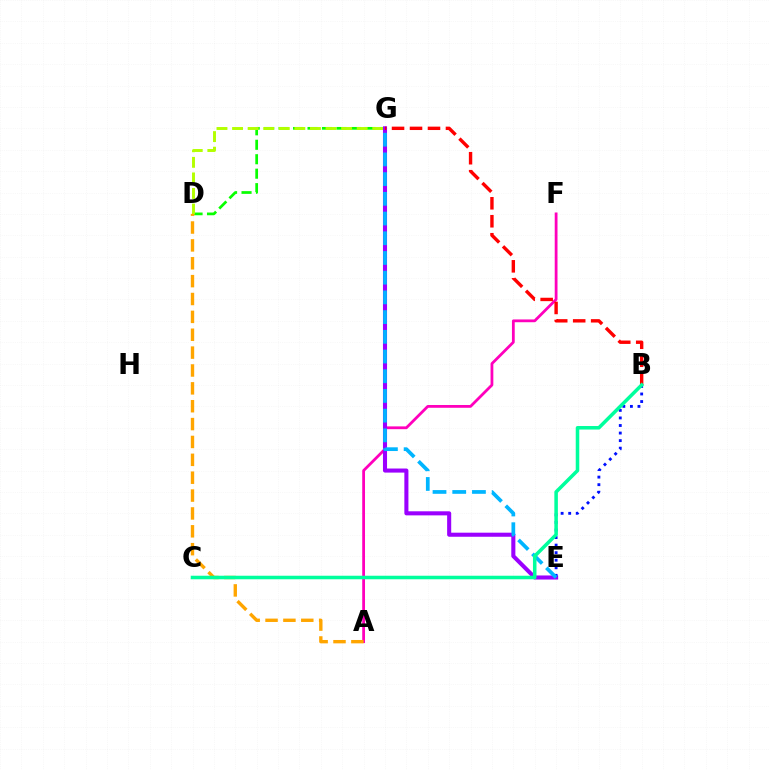{('D', 'G'): [{'color': '#08ff00', 'line_style': 'dashed', 'thickness': 1.96}, {'color': '#b3ff00', 'line_style': 'dashed', 'thickness': 2.12}], ('A', 'F'): [{'color': '#ff00bd', 'line_style': 'solid', 'thickness': 2.01}], ('E', 'G'): [{'color': '#9b00ff', 'line_style': 'solid', 'thickness': 2.93}, {'color': '#00b5ff', 'line_style': 'dashed', 'thickness': 2.68}], ('A', 'D'): [{'color': '#ffa500', 'line_style': 'dashed', 'thickness': 2.43}], ('B', 'E'): [{'color': '#0010ff', 'line_style': 'dotted', 'thickness': 2.05}], ('B', 'G'): [{'color': '#ff0000', 'line_style': 'dashed', 'thickness': 2.44}], ('B', 'C'): [{'color': '#00ff9d', 'line_style': 'solid', 'thickness': 2.54}]}